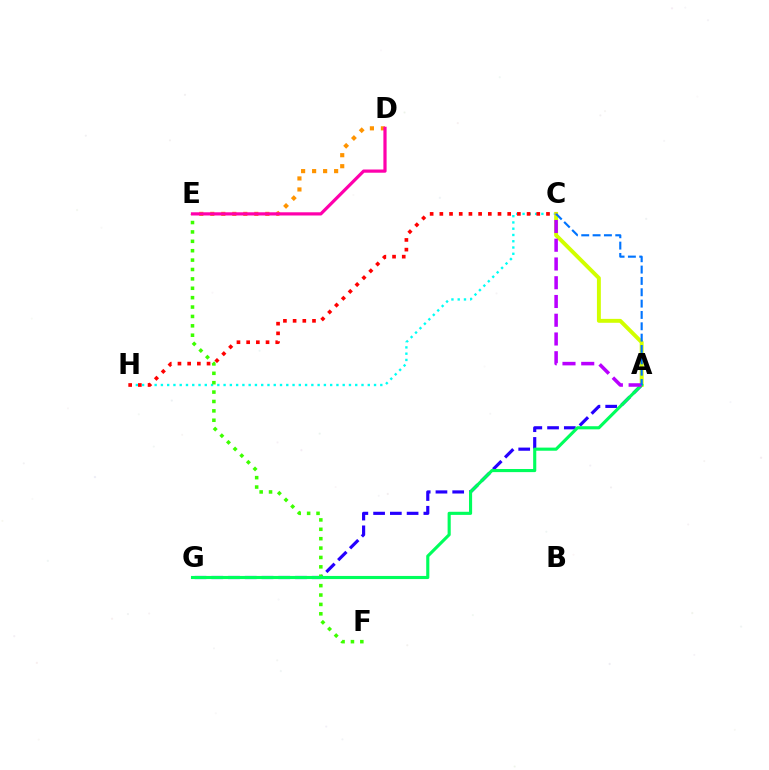{('A', 'G'): [{'color': '#2500ff', 'line_style': 'dashed', 'thickness': 2.28}, {'color': '#00ff5c', 'line_style': 'solid', 'thickness': 2.25}], ('C', 'H'): [{'color': '#00fff6', 'line_style': 'dotted', 'thickness': 1.7}, {'color': '#ff0000', 'line_style': 'dotted', 'thickness': 2.63}], ('E', 'F'): [{'color': '#3dff00', 'line_style': 'dotted', 'thickness': 2.55}], ('A', 'C'): [{'color': '#d1ff00', 'line_style': 'solid', 'thickness': 2.82}, {'color': '#b900ff', 'line_style': 'dashed', 'thickness': 2.55}, {'color': '#0074ff', 'line_style': 'dashed', 'thickness': 1.54}], ('D', 'E'): [{'color': '#ff9400', 'line_style': 'dotted', 'thickness': 2.99}, {'color': '#ff00ac', 'line_style': 'solid', 'thickness': 2.31}]}